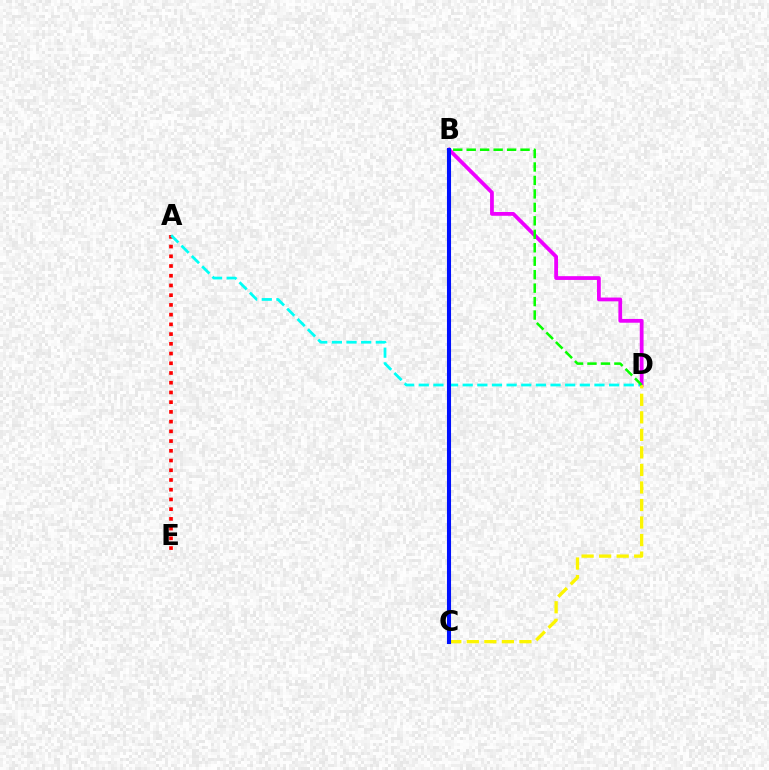{('A', 'E'): [{'color': '#ff0000', 'line_style': 'dotted', 'thickness': 2.64}], ('A', 'D'): [{'color': '#00fff6', 'line_style': 'dashed', 'thickness': 1.99}], ('B', 'D'): [{'color': '#ee00ff', 'line_style': 'solid', 'thickness': 2.72}, {'color': '#08ff00', 'line_style': 'dashed', 'thickness': 1.83}], ('C', 'D'): [{'color': '#fcf500', 'line_style': 'dashed', 'thickness': 2.38}], ('B', 'C'): [{'color': '#0010ff', 'line_style': 'solid', 'thickness': 2.93}]}